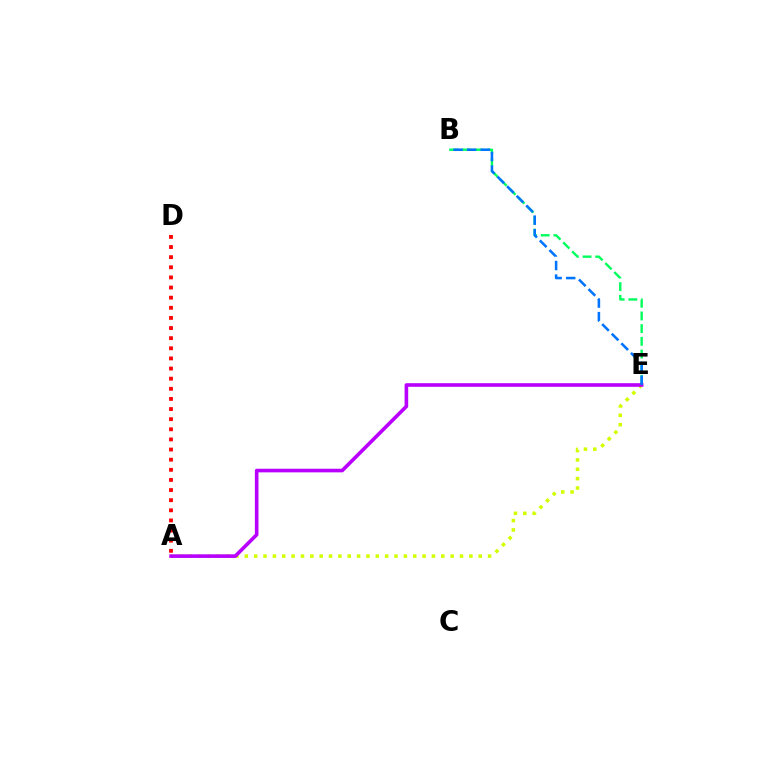{('A', 'E'): [{'color': '#d1ff00', 'line_style': 'dotted', 'thickness': 2.54}, {'color': '#b900ff', 'line_style': 'solid', 'thickness': 2.61}], ('A', 'D'): [{'color': '#ff0000', 'line_style': 'dotted', 'thickness': 2.75}], ('B', 'E'): [{'color': '#00ff5c', 'line_style': 'dashed', 'thickness': 1.72}, {'color': '#0074ff', 'line_style': 'dashed', 'thickness': 1.84}]}